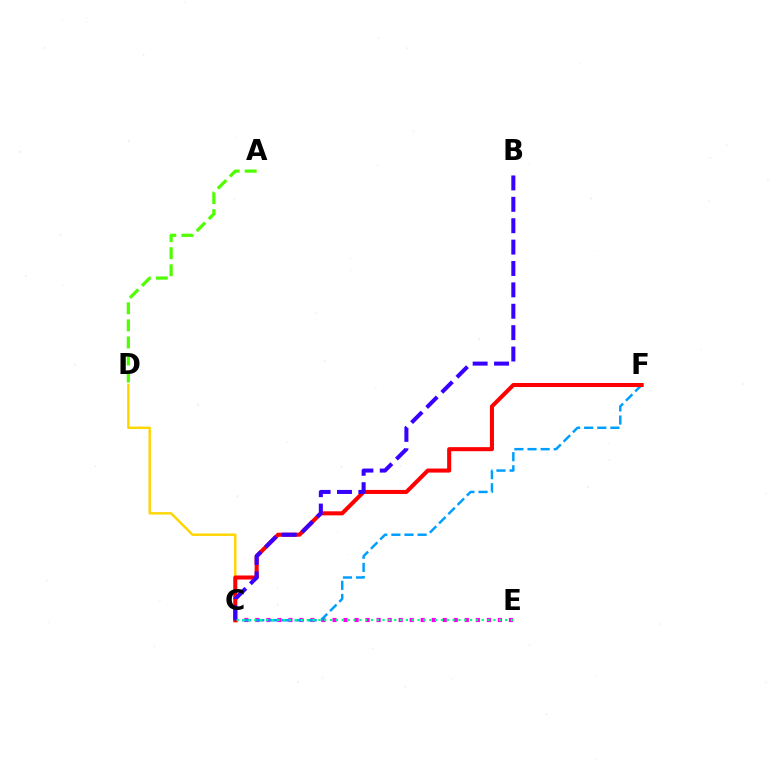{('C', 'E'): [{'color': '#ff00ed', 'line_style': 'dotted', 'thickness': 3.0}, {'color': '#00ff86', 'line_style': 'dotted', 'thickness': 1.58}], ('C', 'D'): [{'color': '#ffd500', 'line_style': 'solid', 'thickness': 1.74}], ('A', 'D'): [{'color': '#4fff00', 'line_style': 'dashed', 'thickness': 2.32}], ('C', 'F'): [{'color': '#009eff', 'line_style': 'dashed', 'thickness': 1.78}, {'color': '#ff0000', 'line_style': 'solid', 'thickness': 2.91}], ('B', 'C'): [{'color': '#3700ff', 'line_style': 'dashed', 'thickness': 2.91}]}